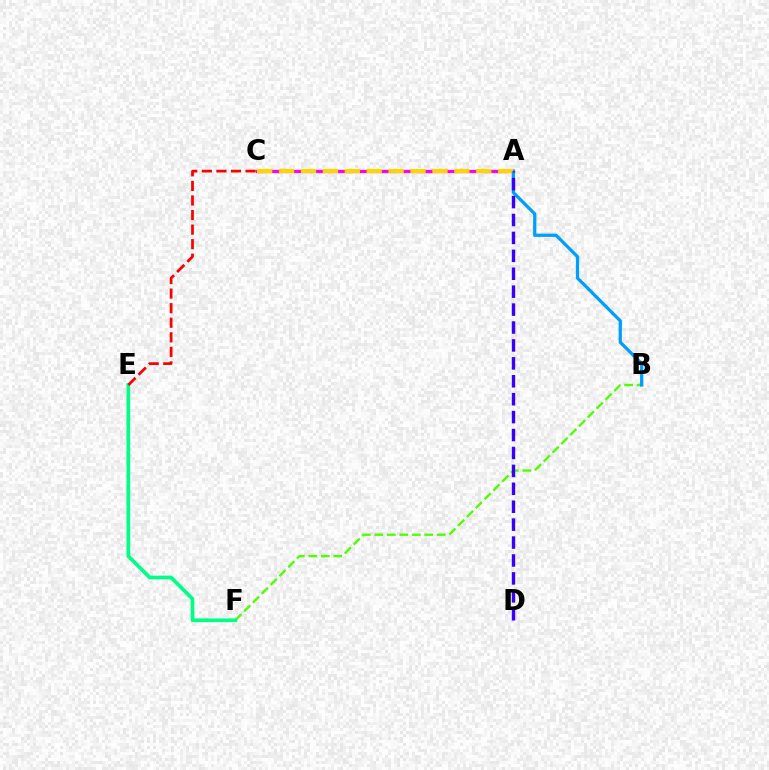{('A', 'C'): [{'color': '#ff00ed', 'line_style': 'solid', 'thickness': 2.34}, {'color': '#ffd500', 'line_style': 'dashed', 'thickness': 2.98}], ('B', 'F'): [{'color': '#4fff00', 'line_style': 'dashed', 'thickness': 1.69}], ('A', 'B'): [{'color': '#009eff', 'line_style': 'solid', 'thickness': 2.33}], ('E', 'F'): [{'color': '#00ff86', 'line_style': 'solid', 'thickness': 2.65}], ('C', 'E'): [{'color': '#ff0000', 'line_style': 'dashed', 'thickness': 1.98}], ('A', 'D'): [{'color': '#3700ff', 'line_style': 'dashed', 'thickness': 2.43}]}